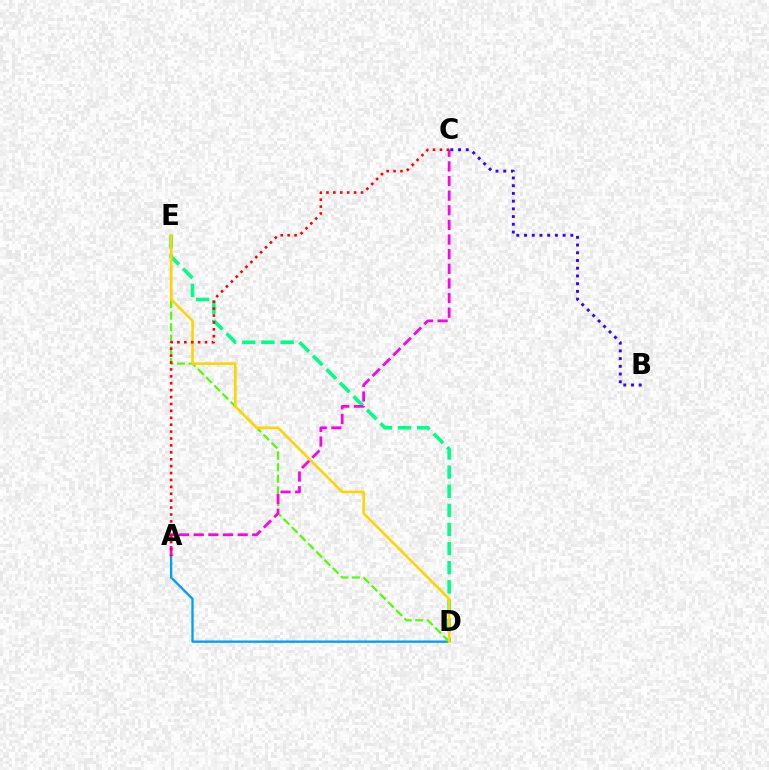{('D', 'E'): [{'color': '#00ff86', 'line_style': 'dashed', 'thickness': 2.6}, {'color': '#4fff00', 'line_style': 'dashed', 'thickness': 1.57}, {'color': '#ffd500', 'line_style': 'solid', 'thickness': 1.88}], ('A', 'D'): [{'color': '#009eff', 'line_style': 'solid', 'thickness': 1.68}], ('A', 'C'): [{'color': '#ff00ed', 'line_style': 'dashed', 'thickness': 1.99}, {'color': '#ff0000', 'line_style': 'dotted', 'thickness': 1.88}], ('B', 'C'): [{'color': '#3700ff', 'line_style': 'dotted', 'thickness': 2.1}]}